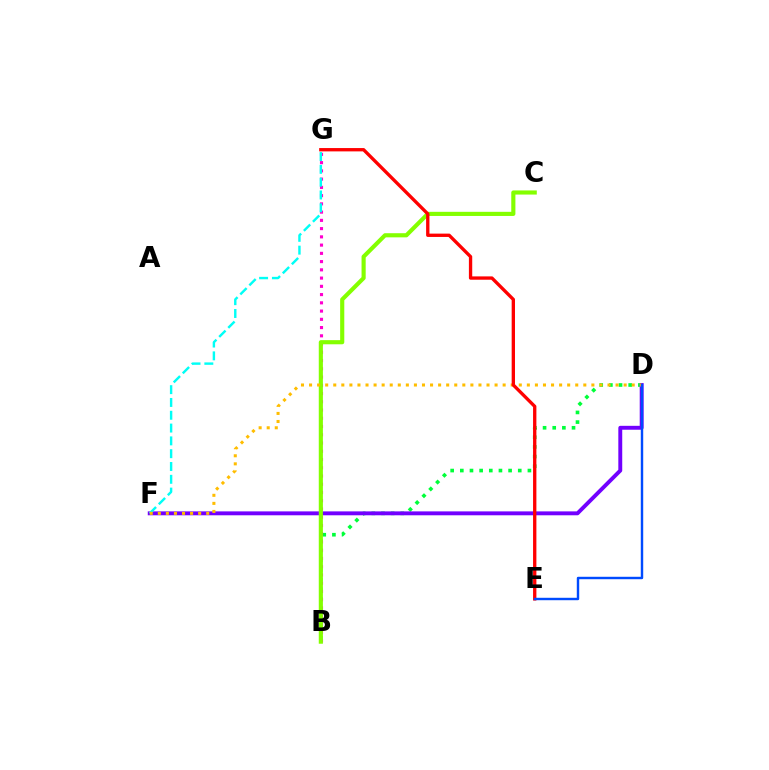{('B', 'D'): [{'color': '#00ff39', 'line_style': 'dotted', 'thickness': 2.62}], ('D', 'F'): [{'color': '#7200ff', 'line_style': 'solid', 'thickness': 2.81}, {'color': '#ffbd00', 'line_style': 'dotted', 'thickness': 2.19}], ('B', 'G'): [{'color': '#ff00cf', 'line_style': 'dotted', 'thickness': 2.24}], ('B', 'C'): [{'color': '#84ff00', 'line_style': 'solid', 'thickness': 2.98}], ('F', 'G'): [{'color': '#00fff6', 'line_style': 'dashed', 'thickness': 1.74}], ('E', 'G'): [{'color': '#ff0000', 'line_style': 'solid', 'thickness': 2.4}], ('D', 'E'): [{'color': '#004bff', 'line_style': 'solid', 'thickness': 1.74}]}